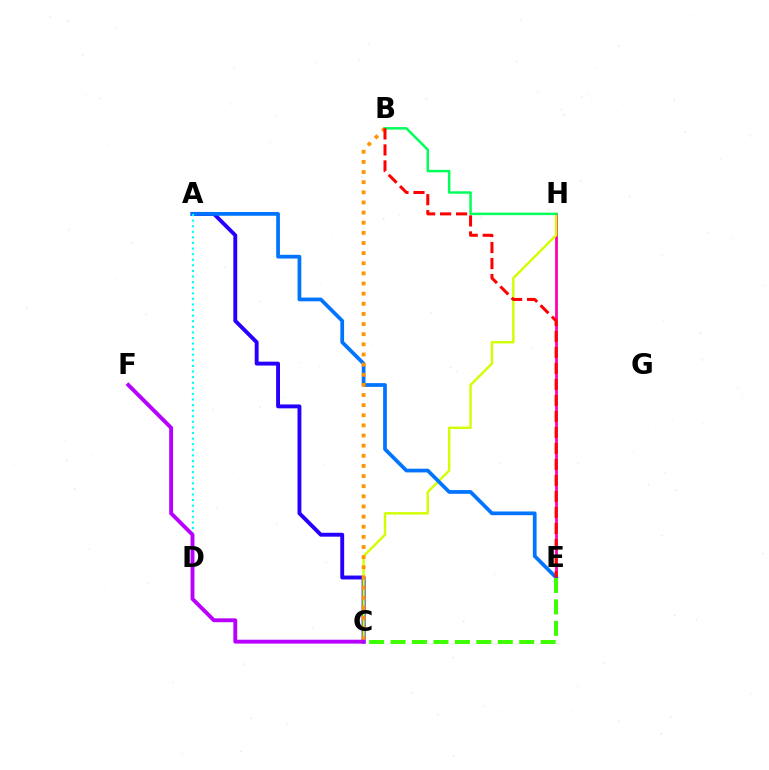{('E', 'H'): [{'color': '#ff00ac', 'line_style': 'solid', 'thickness': 2.0}], ('A', 'C'): [{'color': '#2500ff', 'line_style': 'solid', 'thickness': 2.8}], ('C', 'H'): [{'color': '#d1ff00', 'line_style': 'solid', 'thickness': 1.73}], ('B', 'H'): [{'color': '#00ff5c', 'line_style': 'solid', 'thickness': 1.79}], ('A', 'E'): [{'color': '#0074ff', 'line_style': 'solid', 'thickness': 2.68}], ('B', 'C'): [{'color': '#ff9400', 'line_style': 'dotted', 'thickness': 2.75}], ('C', 'E'): [{'color': '#3dff00', 'line_style': 'dashed', 'thickness': 2.91}], ('A', 'D'): [{'color': '#00fff6', 'line_style': 'dotted', 'thickness': 1.52}], ('B', 'E'): [{'color': '#ff0000', 'line_style': 'dashed', 'thickness': 2.17}], ('C', 'F'): [{'color': '#b900ff', 'line_style': 'solid', 'thickness': 2.79}]}